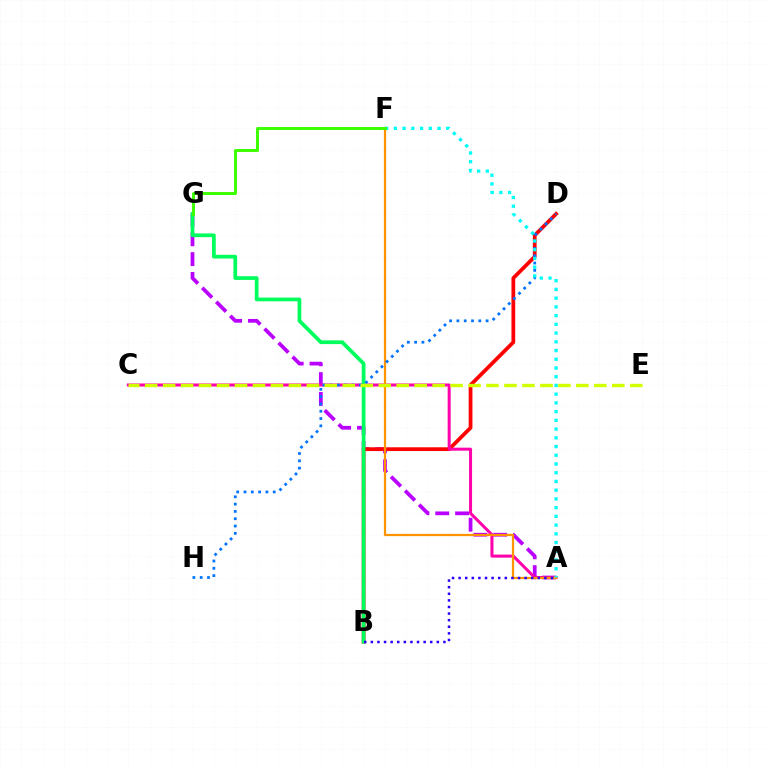{('A', 'G'): [{'color': '#b900ff', 'line_style': 'dashed', 'thickness': 2.69}], ('B', 'D'): [{'color': '#ff0000', 'line_style': 'solid', 'thickness': 2.7}], ('A', 'C'): [{'color': '#ff00ac', 'line_style': 'solid', 'thickness': 2.17}], ('B', 'G'): [{'color': '#00ff5c', 'line_style': 'solid', 'thickness': 2.69}], ('A', 'F'): [{'color': '#ff9400', 'line_style': 'solid', 'thickness': 1.61}, {'color': '#00fff6', 'line_style': 'dotted', 'thickness': 2.37}], ('A', 'B'): [{'color': '#2500ff', 'line_style': 'dotted', 'thickness': 1.79}], ('D', 'H'): [{'color': '#0074ff', 'line_style': 'dotted', 'thickness': 1.98}], ('F', 'G'): [{'color': '#3dff00', 'line_style': 'solid', 'thickness': 2.14}], ('C', 'E'): [{'color': '#d1ff00', 'line_style': 'dashed', 'thickness': 2.44}]}